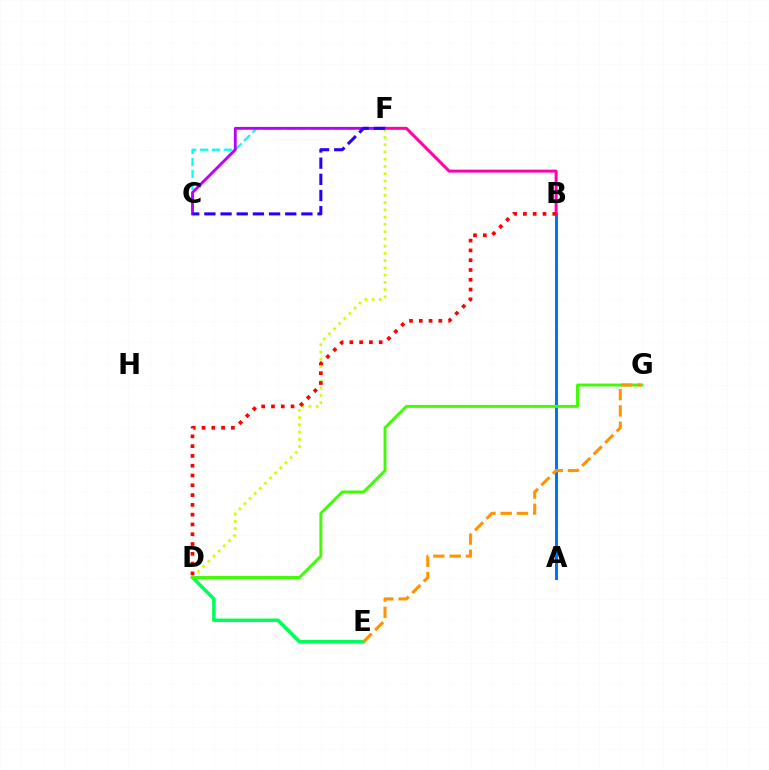{('A', 'B'): [{'color': '#0074ff', 'line_style': 'solid', 'thickness': 2.18}], ('B', 'F'): [{'color': '#ff00ac', 'line_style': 'solid', 'thickness': 2.15}], ('C', 'F'): [{'color': '#00fff6', 'line_style': 'dashed', 'thickness': 1.62}, {'color': '#b900ff', 'line_style': 'solid', 'thickness': 2.05}, {'color': '#2500ff', 'line_style': 'dashed', 'thickness': 2.2}], ('D', 'F'): [{'color': '#d1ff00', 'line_style': 'dotted', 'thickness': 1.97}], ('D', 'E'): [{'color': '#00ff5c', 'line_style': 'solid', 'thickness': 2.55}], ('B', 'D'): [{'color': '#ff0000', 'line_style': 'dotted', 'thickness': 2.66}], ('D', 'G'): [{'color': '#3dff00', 'line_style': 'solid', 'thickness': 2.11}], ('E', 'G'): [{'color': '#ff9400', 'line_style': 'dashed', 'thickness': 2.21}]}